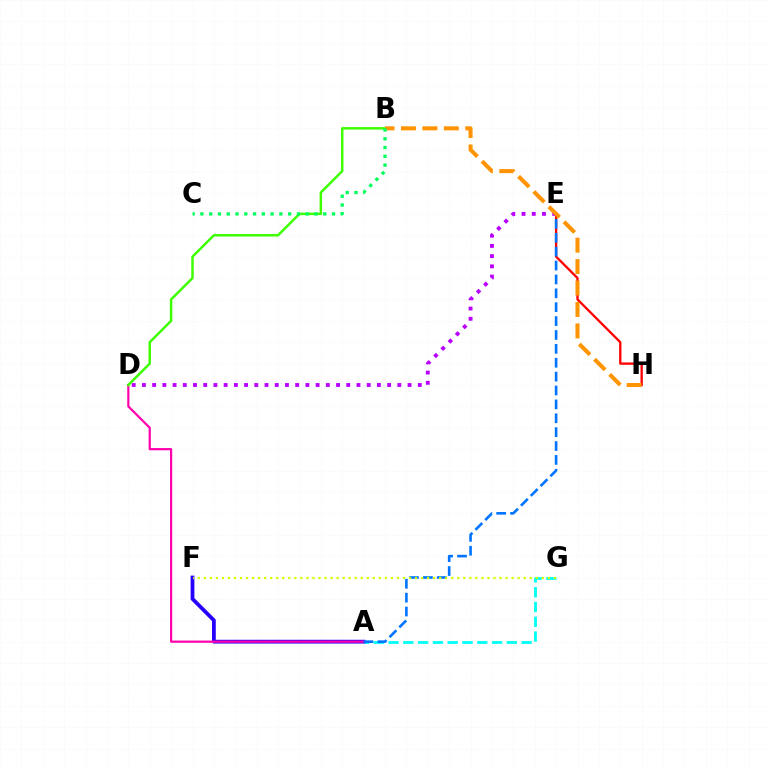{('A', 'G'): [{'color': '#00fff6', 'line_style': 'dashed', 'thickness': 2.01}], ('A', 'F'): [{'color': '#2500ff', 'line_style': 'solid', 'thickness': 2.71}], ('A', 'D'): [{'color': '#ff00ac', 'line_style': 'solid', 'thickness': 1.59}], ('E', 'H'): [{'color': '#ff0000', 'line_style': 'solid', 'thickness': 1.67}], ('D', 'E'): [{'color': '#b900ff', 'line_style': 'dotted', 'thickness': 2.78}], ('B', 'D'): [{'color': '#3dff00', 'line_style': 'solid', 'thickness': 1.79}], ('A', 'E'): [{'color': '#0074ff', 'line_style': 'dashed', 'thickness': 1.89}], ('F', 'G'): [{'color': '#d1ff00', 'line_style': 'dotted', 'thickness': 1.64}], ('B', 'H'): [{'color': '#ff9400', 'line_style': 'dashed', 'thickness': 2.91}], ('B', 'C'): [{'color': '#00ff5c', 'line_style': 'dotted', 'thickness': 2.38}]}